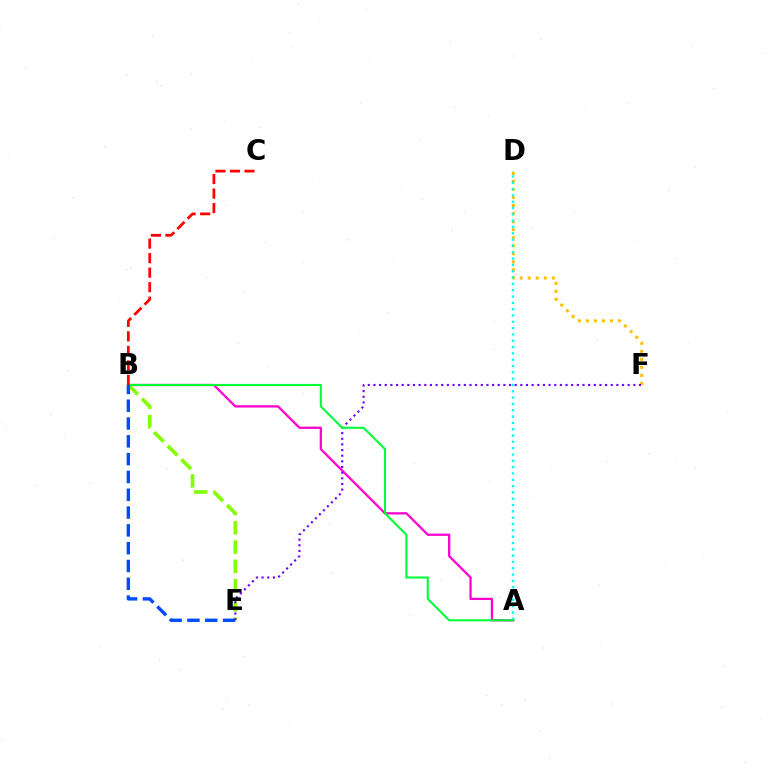{('A', 'B'): [{'color': '#ff00cf', 'line_style': 'solid', 'thickness': 1.63}, {'color': '#00ff39', 'line_style': 'solid', 'thickness': 1.51}], ('D', 'F'): [{'color': '#ffbd00', 'line_style': 'dotted', 'thickness': 2.18}], ('B', 'E'): [{'color': '#84ff00', 'line_style': 'dashed', 'thickness': 2.62}, {'color': '#004bff', 'line_style': 'dashed', 'thickness': 2.42}], ('A', 'D'): [{'color': '#00fff6', 'line_style': 'dotted', 'thickness': 1.72}], ('E', 'F'): [{'color': '#7200ff', 'line_style': 'dotted', 'thickness': 1.53}], ('B', 'C'): [{'color': '#ff0000', 'line_style': 'dashed', 'thickness': 1.97}]}